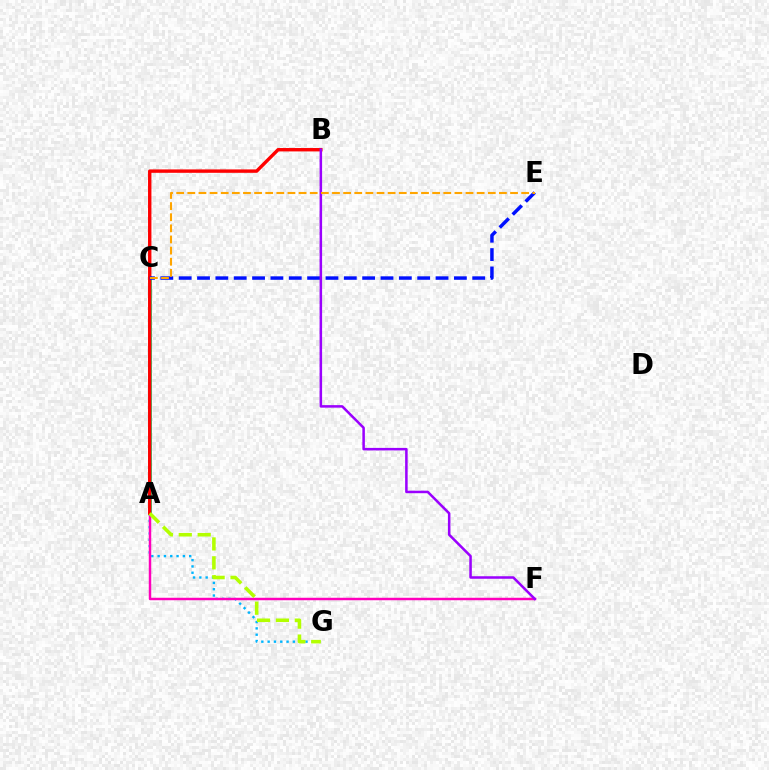{('A', 'G'): [{'color': '#00b5ff', 'line_style': 'dotted', 'thickness': 1.71}, {'color': '#b3ff00', 'line_style': 'dashed', 'thickness': 2.57}], ('A', 'F'): [{'color': '#ff00bd', 'line_style': 'solid', 'thickness': 1.77}], ('A', 'C'): [{'color': '#00ff9d', 'line_style': 'solid', 'thickness': 2.81}, {'color': '#08ff00', 'line_style': 'dotted', 'thickness': 1.63}], ('A', 'B'): [{'color': '#ff0000', 'line_style': 'solid', 'thickness': 2.44}], ('C', 'E'): [{'color': '#0010ff', 'line_style': 'dashed', 'thickness': 2.49}, {'color': '#ffa500', 'line_style': 'dashed', 'thickness': 1.51}], ('B', 'F'): [{'color': '#9b00ff', 'line_style': 'solid', 'thickness': 1.82}]}